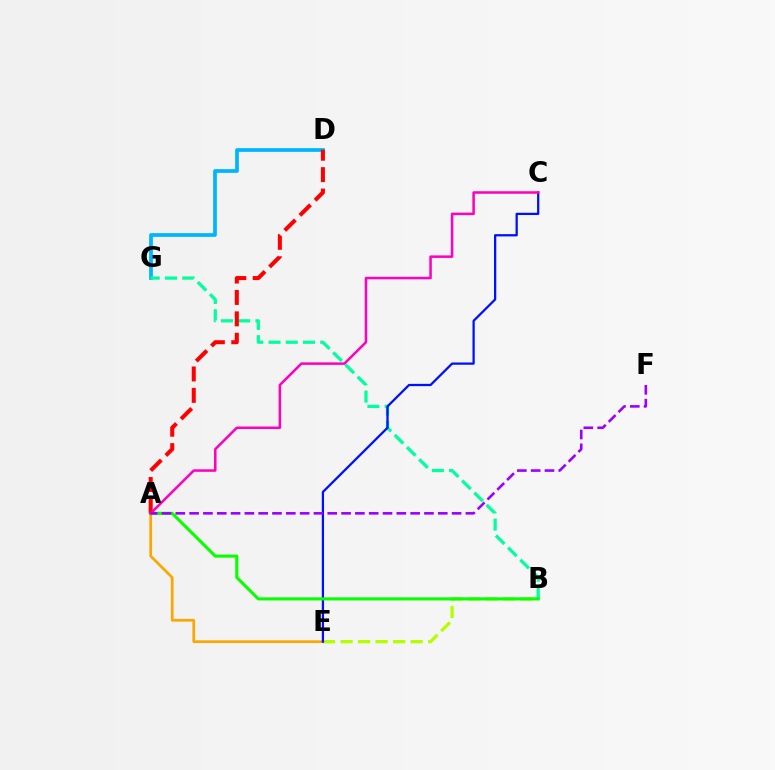{('A', 'E'): [{'color': '#ffa500', 'line_style': 'solid', 'thickness': 1.94}], ('B', 'E'): [{'color': '#b3ff00', 'line_style': 'dashed', 'thickness': 2.38}], ('D', 'G'): [{'color': '#00b5ff', 'line_style': 'solid', 'thickness': 2.68}], ('B', 'G'): [{'color': '#00ff9d', 'line_style': 'dashed', 'thickness': 2.34}], ('C', 'E'): [{'color': '#0010ff', 'line_style': 'solid', 'thickness': 1.63}], ('A', 'B'): [{'color': '#08ff00', 'line_style': 'solid', 'thickness': 2.23}], ('A', 'D'): [{'color': '#ff0000', 'line_style': 'dashed', 'thickness': 2.91}], ('A', 'C'): [{'color': '#ff00bd', 'line_style': 'solid', 'thickness': 1.81}], ('A', 'F'): [{'color': '#9b00ff', 'line_style': 'dashed', 'thickness': 1.88}]}